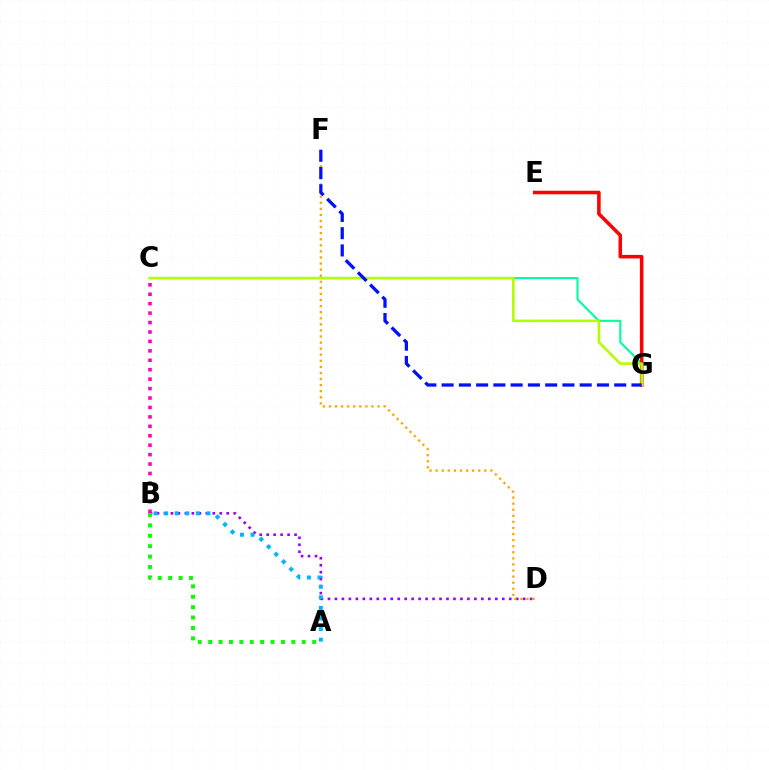{('B', 'D'): [{'color': '#9b00ff', 'line_style': 'dotted', 'thickness': 1.89}], ('C', 'G'): [{'color': '#00ff9d', 'line_style': 'solid', 'thickness': 1.51}, {'color': '#b3ff00', 'line_style': 'solid', 'thickness': 1.86}], ('E', 'G'): [{'color': '#ff0000', 'line_style': 'solid', 'thickness': 2.55}], ('A', 'B'): [{'color': '#08ff00', 'line_style': 'dotted', 'thickness': 2.83}, {'color': '#00b5ff', 'line_style': 'dotted', 'thickness': 2.88}], ('D', 'F'): [{'color': '#ffa500', 'line_style': 'dotted', 'thickness': 1.65}], ('F', 'G'): [{'color': '#0010ff', 'line_style': 'dashed', 'thickness': 2.34}], ('B', 'C'): [{'color': '#ff00bd', 'line_style': 'dotted', 'thickness': 2.56}]}